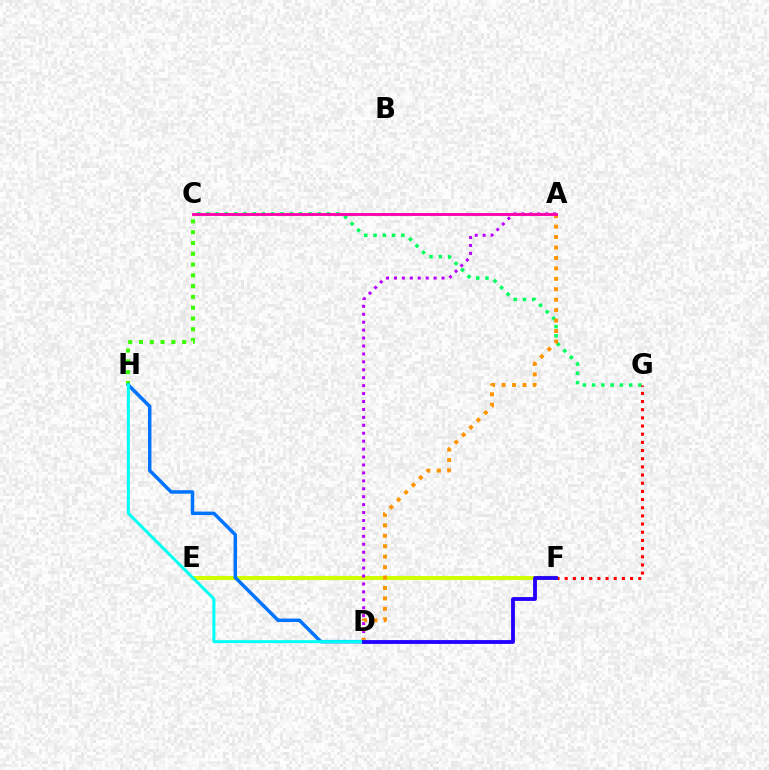{('E', 'F'): [{'color': '#d1ff00', 'line_style': 'solid', 'thickness': 2.88}], ('A', 'D'): [{'color': '#b900ff', 'line_style': 'dotted', 'thickness': 2.15}, {'color': '#ff9400', 'line_style': 'dotted', 'thickness': 2.84}], ('C', 'G'): [{'color': '#00ff5c', 'line_style': 'dotted', 'thickness': 2.52}], ('F', 'G'): [{'color': '#ff0000', 'line_style': 'dotted', 'thickness': 2.22}], ('C', 'H'): [{'color': '#3dff00', 'line_style': 'dotted', 'thickness': 2.93}], ('D', 'H'): [{'color': '#0074ff', 'line_style': 'solid', 'thickness': 2.5}, {'color': '#00fff6', 'line_style': 'solid', 'thickness': 2.15}], ('A', 'C'): [{'color': '#ff00ac', 'line_style': 'solid', 'thickness': 2.05}], ('D', 'F'): [{'color': '#2500ff', 'line_style': 'solid', 'thickness': 2.76}]}